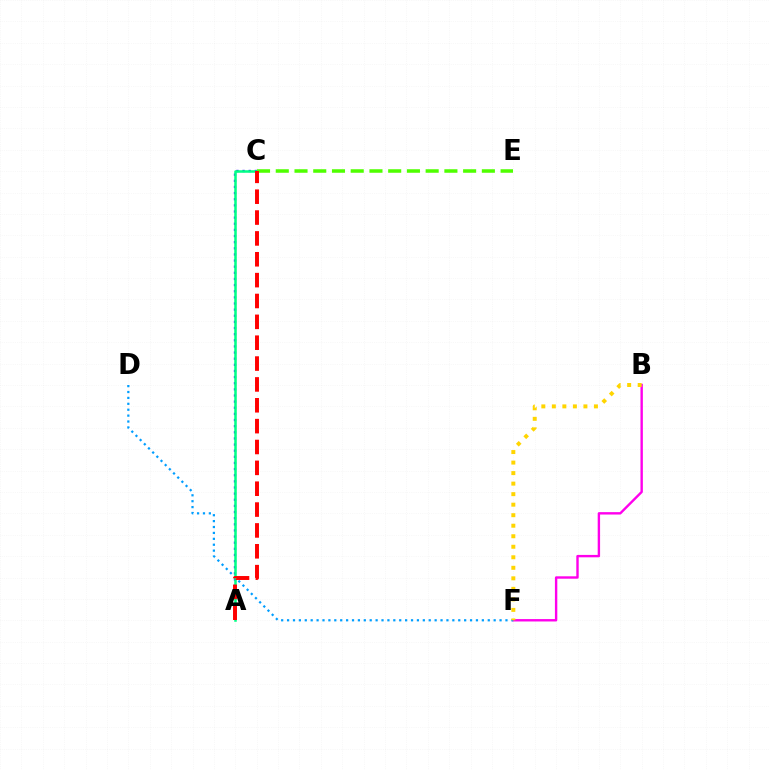{('B', 'F'): [{'color': '#ff00ed', 'line_style': 'solid', 'thickness': 1.72}, {'color': '#ffd500', 'line_style': 'dotted', 'thickness': 2.86}], ('D', 'F'): [{'color': '#009eff', 'line_style': 'dotted', 'thickness': 1.6}], ('A', 'C'): [{'color': '#3700ff', 'line_style': 'dotted', 'thickness': 1.67}, {'color': '#00ff86', 'line_style': 'solid', 'thickness': 1.82}, {'color': '#ff0000', 'line_style': 'dashed', 'thickness': 2.83}], ('C', 'E'): [{'color': '#4fff00', 'line_style': 'dashed', 'thickness': 2.55}]}